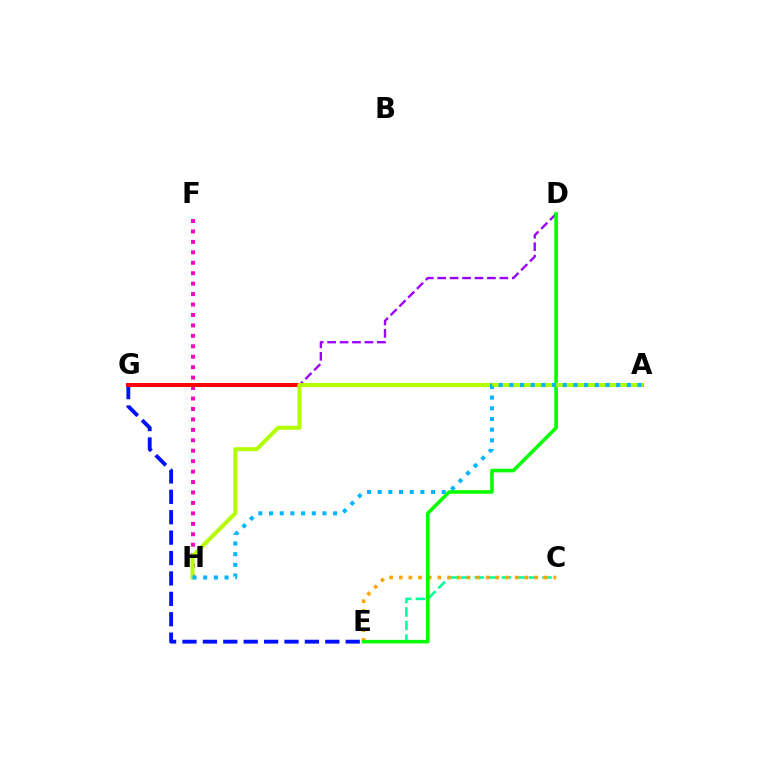{('C', 'E'): [{'color': '#00ff9d', 'line_style': 'dashed', 'thickness': 1.84}, {'color': '#ffa500', 'line_style': 'dotted', 'thickness': 2.62}], ('D', 'G'): [{'color': '#9b00ff', 'line_style': 'dashed', 'thickness': 1.69}], ('E', 'G'): [{'color': '#0010ff', 'line_style': 'dashed', 'thickness': 2.77}], ('F', 'H'): [{'color': '#ff00bd', 'line_style': 'dotted', 'thickness': 2.84}], ('A', 'G'): [{'color': '#ff0000', 'line_style': 'solid', 'thickness': 2.85}], ('D', 'E'): [{'color': '#08ff00', 'line_style': 'solid', 'thickness': 2.58}], ('A', 'H'): [{'color': '#b3ff00', 'line_style': 'solid', 'thickness': 2.89}, {'color': '#00b5ff', 'line_style': 'dotted', 'thickness': 2.9}]}